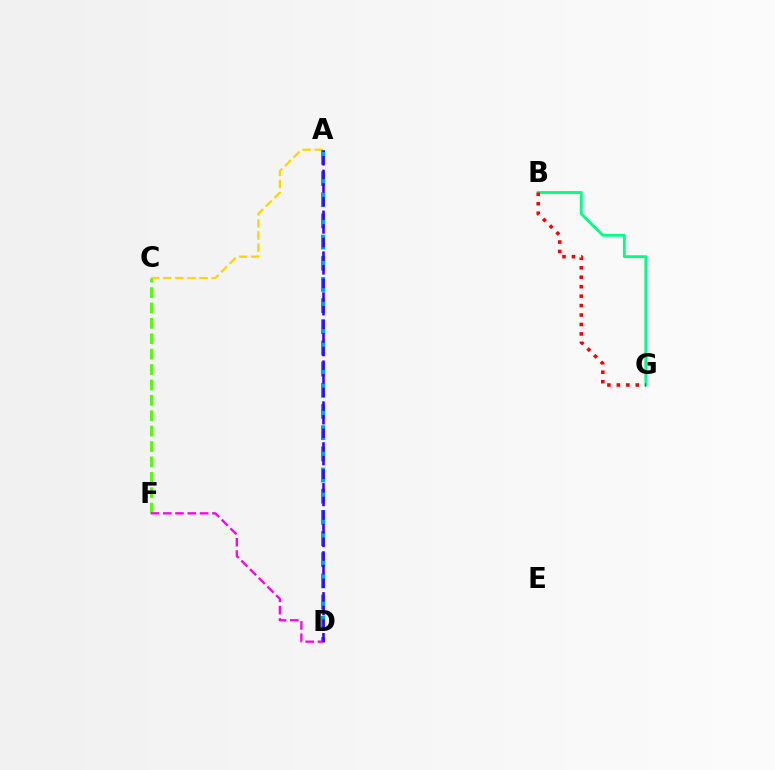{('A', 'C'): [{'color': '#ffd500', 'line_style': 'dashed', 'thickness': 1.64}], ('C', 'F'): [{'color': '#4fff00', 'line_style': 'dashed', 'thickness': 2.09}], ('A', 'D'): [{'color': '#009eff', 'line_style': 'dashed', 'thickness': 2.88}, {'color': '#3700ff', 'line_style': 'dashed', 'thickness': 1.85}], ('B', 'G'): [{'color': '#00ff86', 'line_style': 'solid', 'thickness': 2.06}, {'color': '#ff0000', 'line_style': 'dotted', 'thickness': 2.57}], ('D', 'F'): [{'color': '#ff00ed', 'line_style': 'dashed', 'thickness': 1.67}]}